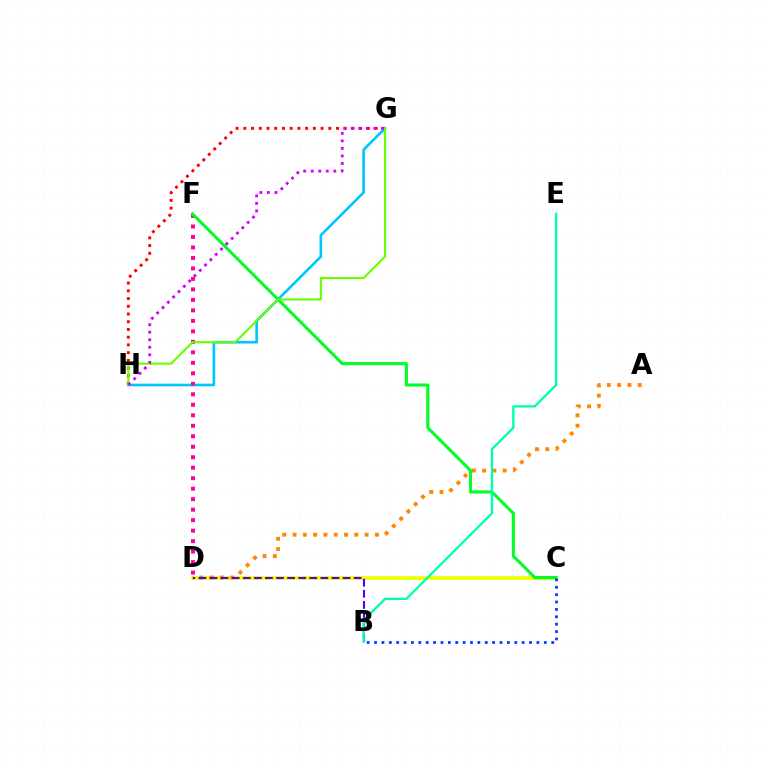{('G', 'H'): [{'color': '#ff0000', 'line_style': 'dotted', 'thickness': 2.1}, {'color': '#00c7ff', 'line_style': 'solid', 'thickness': 1.9}, {'color': '#66ff00', 'line_style': 'solid', 'thickness': 1.52}, {'color': '#d600ff', 'line_style': 'dotted', 'thickness': 2.05}], ('C', 'D'): [{'color': '#eeff00', 'line_style': 'solid', 'thickness': 2.68}], ('D', 'F'): [{'color': '#ff00a0', 'line_style': 'dotted', 'thickness': 2.85}], ('A', 'D'): [{'color': '#ff8800', 'line_style': 'dotted', 'thickness': 2.8}], ('C', 'F'): [{'color': '#00ff27', 'line_style': 'solid', 'thickness': 2.21}], ('B', 'D'): [{'color': '#4f00ff', 'line_style': 'dashed', 'thickness': 1.51}], ('B', 'C'): [{'color': '#003fff', 'line_style': 'dotted', 'thickness': 2.01}], ('B', 'E'): [{'color': '#00ffaf', 'line_style': 'solid', 'thickness': 1.68}]}